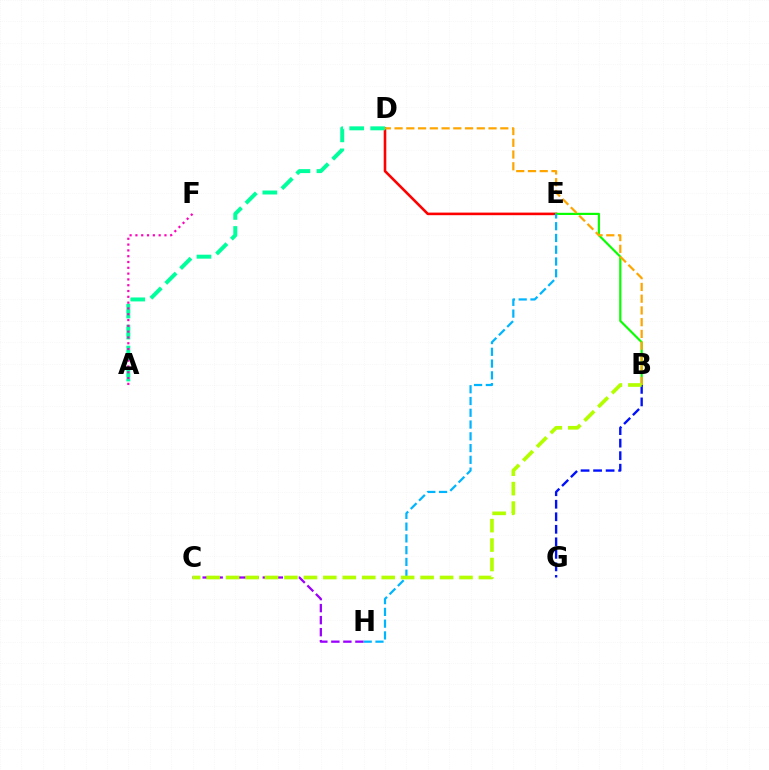{('D', 'E'): [{'color': '#ff0000', 'line_style': 'solid', 'thickness': 1.86}], ('B', 'E'): [{'color': '#08ff00', 'line_style': 'solid', 'thickness': 1.57}], ('A', 'D'): [{'color': '#00ff9d', 'line_style': 'dashed', 'thickness': 2.85}], ('B', 'G'): [{'color': '#0010ff', 'line_style': 'dashed', 'thickness': 1.7}], ('A', 'F'): [{'color': '#ff00bd', 'line_style': 'dotted', 'thickness': 1.58}], ('B', 'D'): [{'color': '#ffa500', 'line_style': 'dashed', 'thickness': 1.6}], ('C', 'H'): [{'color': '#9b00ff', 'line_style': 'dashed', 'thickness': 1.63}], ('E', 'H'): [{'color': '#00b5ff', 'line_style': 'dashed', 'thickness': 1.6}], ('B', 'C'): [{'color': '#b3ff00', 'line_style': 'dashed', 'thickness': 2.64}]}